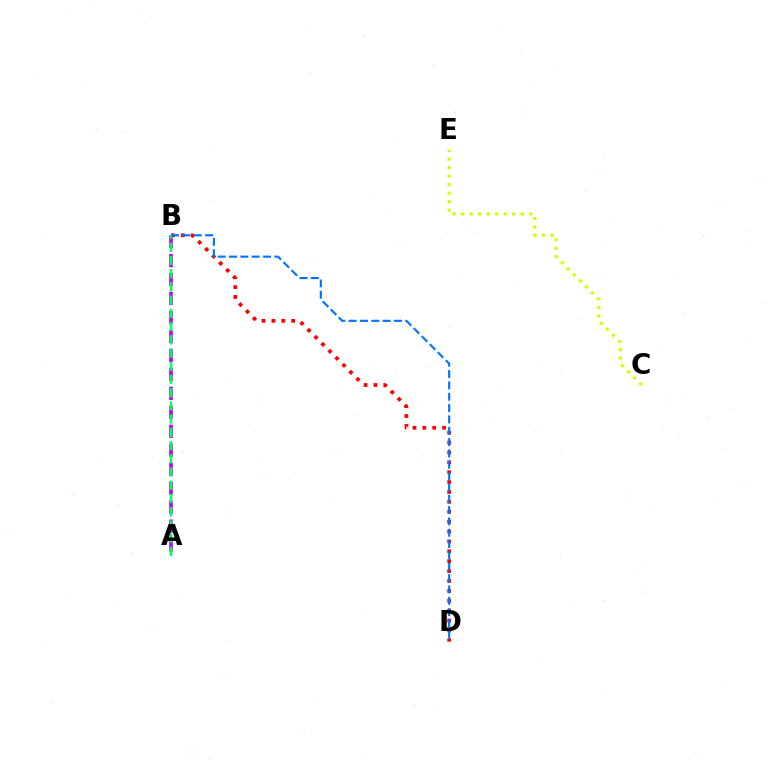{('C', 'E'): [{'color': '#d1ff00', 'line_style': 'dotted', 'thickness': 2.32}], ('A', 'B'): [{'color': '#b900ff', 'line_style': 'dashed', 'thickness': 2.58}, {'color': '#00ff5c', 'line_style': 'dashed', 'thickness': 1.8}], ('B', 'D'): [{'color': '#ff0000', 'line_style': 'dotted', 'thickness': 2.69}, {'color': '#0074ff', 'line_style': 'dashed', 'thickness': 1.54}]}